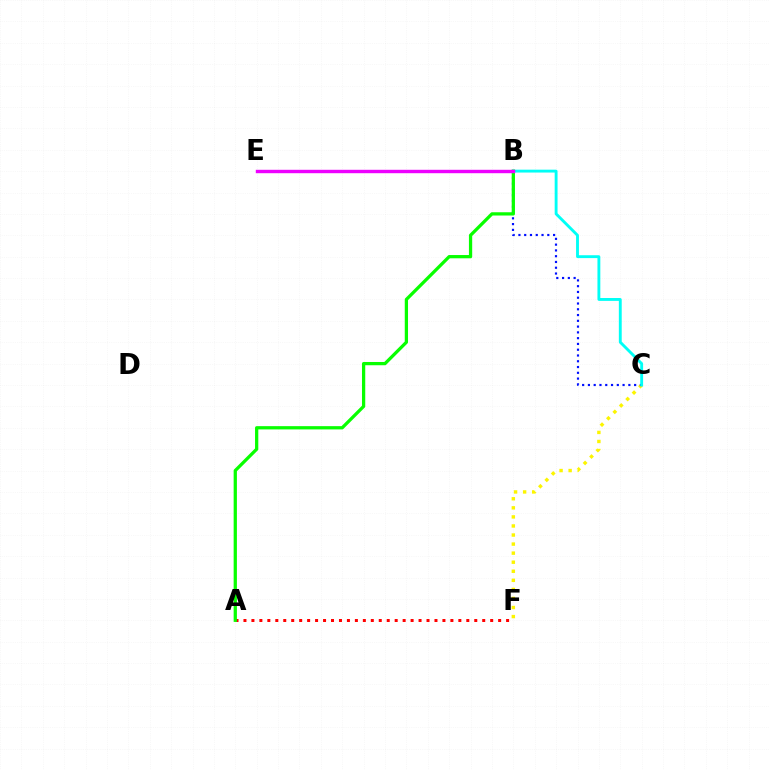{('C', 'F'): [{'color': '#fcf500', 'line_style': 'dotted', 'thickness': 2.46}], ('B', 'C'): [{'color': '#0010ff', 'line_style': 'dotted', 'thickness': 1.57}, {'color': '#00fff6', 'line_style': 'solid', 'thickness': 2.07}], ('A', 'F'): [{'color': '#ff0000', 'line_style': 'dotted', 'thickness': 2.16}], ('A', 'B'): [{'color': '#08ff00', 'line_style': 'solid', 'thickness': 2.35}], ('B', 'E'): [{'color': '#ee00ff', 'line_style': 'solid', 'thickness': 2.46}]}